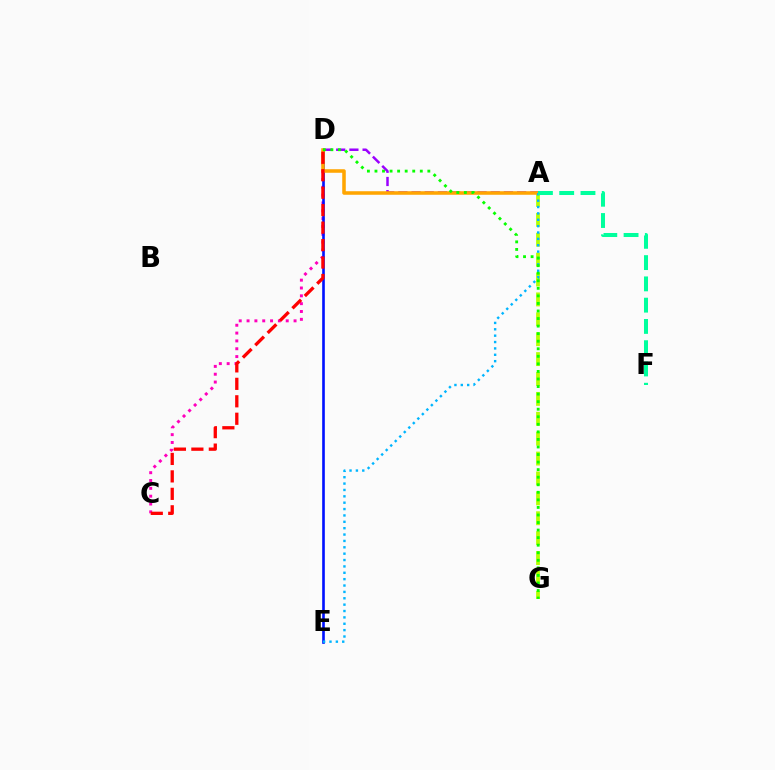{('A', 'D'): [{'color': '#9b00ff', 'line_style': 'dashed', 'thickness': 1.79}, {'color': '#ffa500', 'line_style': 'solid', 'thickness': 2.55}], ('C', 'D'): [{'color': '#ff00bd', 'line_style': 'dotted', 'thickness': 2.13}, {'color': '#ff0000', 'line_style': 'dashed', 'thickness': 2.37}], ('A', 'G'): [{'color': '#b3ff00', 'line_style': 'dashed', 'thickness': 2.7}], ('D', 'E'): [{'color': '#0010ff', 'line_style': 'solid', 'thickness': 1.9}], ('A', 'E'): [{'color': '#00b5ff', 'line_style': 'dotted', 'thickness': 1.73}], ('D', 'G'): [{'color': '#08ff00', 'line_style': 'dotted', 'thickness': 2.05}], ('A', 'F'): [{'color': '#00ff9d', 'line_style': 'dashed', 'thickness': 2.89}]}